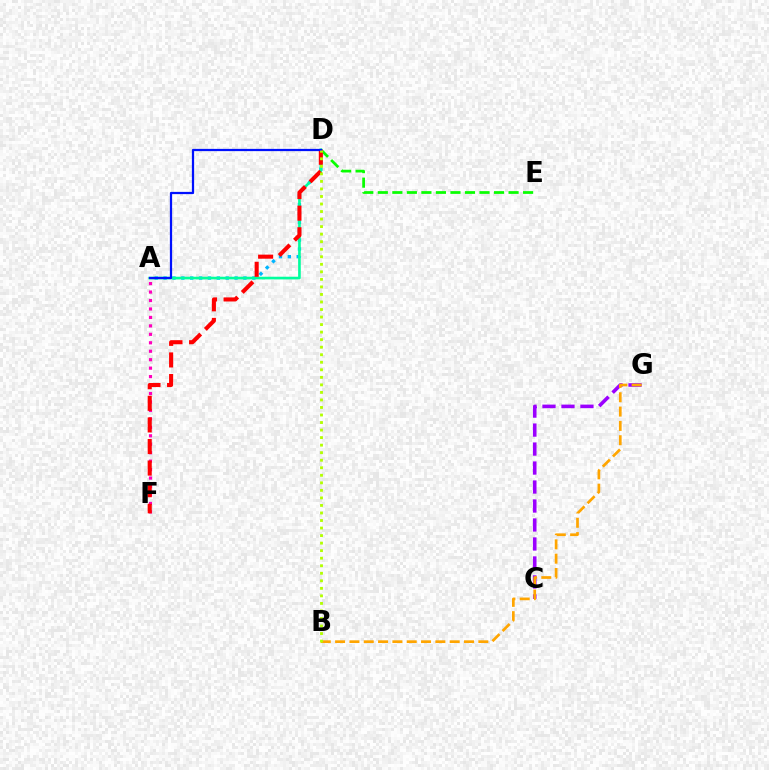{('D', 'E'): [{'color': '#08ff00', 'line_style': 'dashed', 'thickness': 1.97}], ('C', 'G'): [{'color': '#9b00ff', 'line_style': 'dashed', 'thickness': 2.58}], ('A', 'D'): [{'color': '#00b5ff', 'line_style': 'dotted', 'thickness': 2.41}, {'color': '#00ff9d', 'line_style': 'solid', 'thickness': 1.91}, {'color': '#0010ff', 'line_style': 'solid', 'thickness': 1.62}], ('B', 'G'): [{'color': '#ffa500', 'line_style': 'dashed', 'thickness': 1.95}], ('A', 'F'): [{'color': '#ff00bd', 'line_style': 'dotted', 'thickness': 2.3}], ('D', 'F'): [{'color': '#ff0000', 'line_style': 'dashed', 'thickness': 2.93}], ('B', 'D'): [{'color': '#b3ff00', 'line_style': 'dotted', 'thickness': 2.05}]}